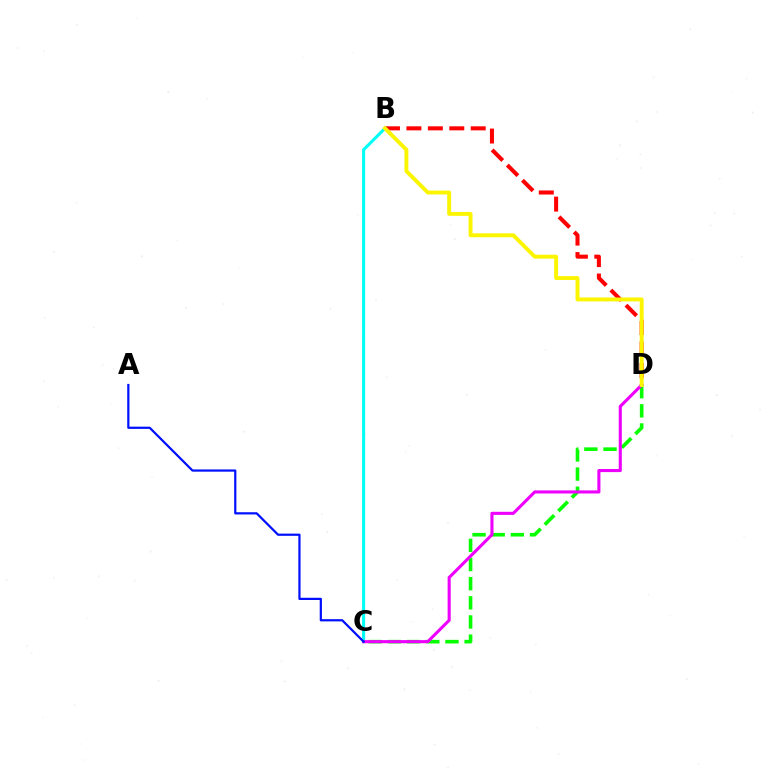{('C', 'D'): [{'color': '#08ff00', 'line_style': 'dashed', 'thickness': 2.6}, {'color': '#ee00ff', 'line_style': 'solid', 'thickness': 2.23}], ('B', 'C'): [{'color': '#00fff6', 'line_style': 'solid', 'thickness': 2.21}], ('B', 'D'): [{'color': '#ff0000', 'line_style': 'dashed', 'thickness': 2.91}, {'color': '#fcf500', 'line_style': 'solid', 'thickness': 2.82}], ('A', 'C'): [{'color': '#0010ff', 'line_style': 'solid', 'thickness': 1.6}]}